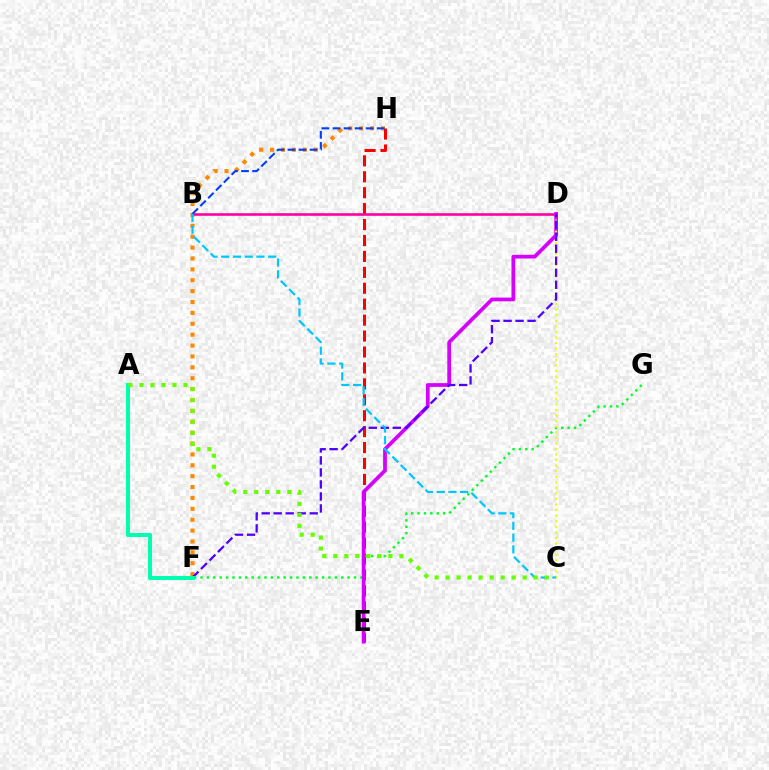{('F', 'H'): [{'color': '#ff8800', 'line_style': 'dotted', 'thickness': 2.96}], ('E', 'H'): [{'color': '#ff0000', 'line_style': 'dashed', 'thickness': 2.16}], ('B', 'D'): [{'color': '#ff00a0', 'line_style': 'solid', 'thickness': 1.87}], ('F', 'G'): [{'color': '#00ff27', 'line_style': 'dotted', 'thickness': 1.74}], ('D', 'E'): [{'color': '#d600ff', 'line_style': 'solid', 'thickness': 2.69}], ('C', 'D'): [{'color': '#eeff00', 'line_style': 'dotted', 'thickness': 1.51}], ('D', 'F'): [{'color': '#4f00ff', 'line_style': 'dashed', 'thickness': 1.63}], ('B', 'H'): [{'color': '#003fff', 'line_style': 'dashed', 'thickness': 1.5}], ('A', 'F'): [{'color': '#00ffaf', 'line_style': 'solid', 'thickness': 2.91}], ('B', 'C'): [{'color': '#00c7ff', 'line_style': 'dashed', 'thickness': 1.6}], ('A', 'C'): [{'color': '#66ff00', 'line_style': 'dotted', 'thickness': 2.99}]}